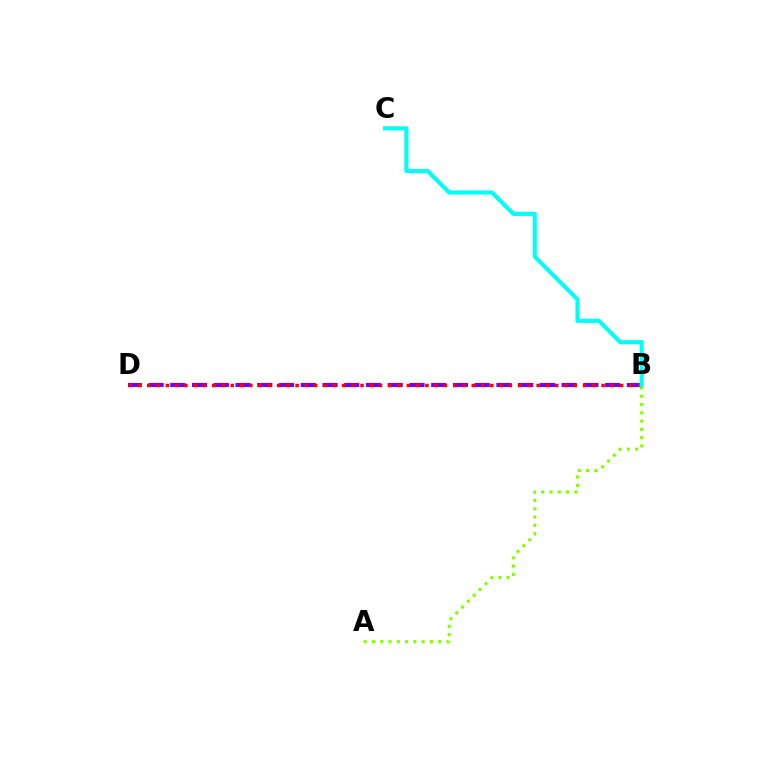{('B', 'D'): [{'color': '#7200ff', 'line_style': 'dashed', 'thickness': 2.95}, {'color': '#ff0000', 'line_style': 'dotted', 'thickness': 2.52}], ('A', 'B'): [{'color': '#84ff00', 'line_style': 'dotted', 'thickness': 2.25}], ('B', 'C'): [{'color': '#00fff6', 'line_style': 'solid', 'thickness': 2.97}]}